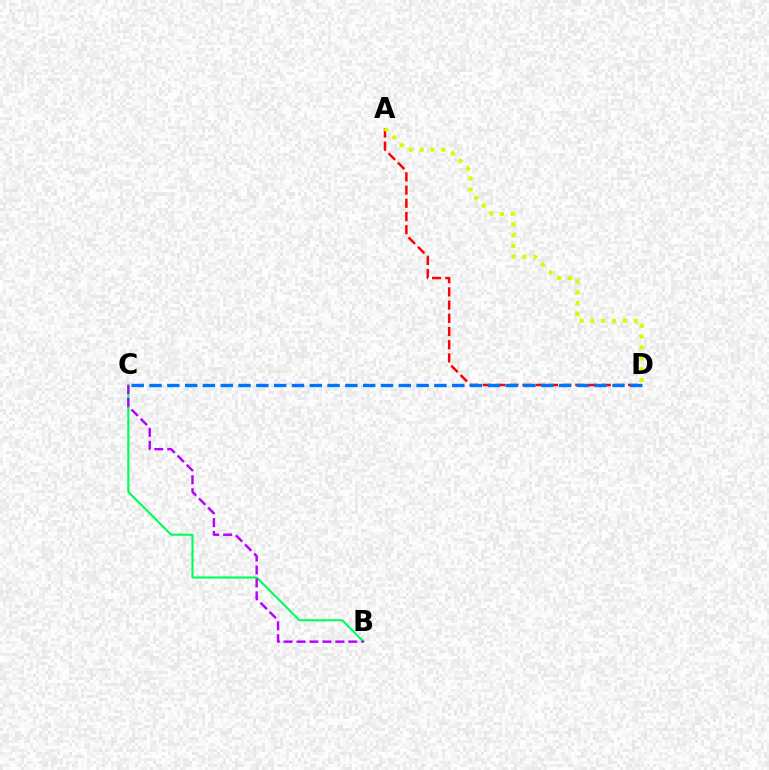{('A', 'D'): [{'color': '#ff0000', 'line_style': 'dashed', 'thickness': 1.79}, {'color': '#d1ff00', 'line_style': 'dotted', 'thickness': 2.95}], ('B', 'C'): [{'color': '#00ff5c', 'line_style': 'solid', 'thickness': 1.54}, {'color': '#b900ff', 'line_style': 'dashed', 'thickness': 1.76}], ('C', 'D'): [{'color': '#0074ff', 'line_style': 'dashed', 'thickness': 2.42}]}